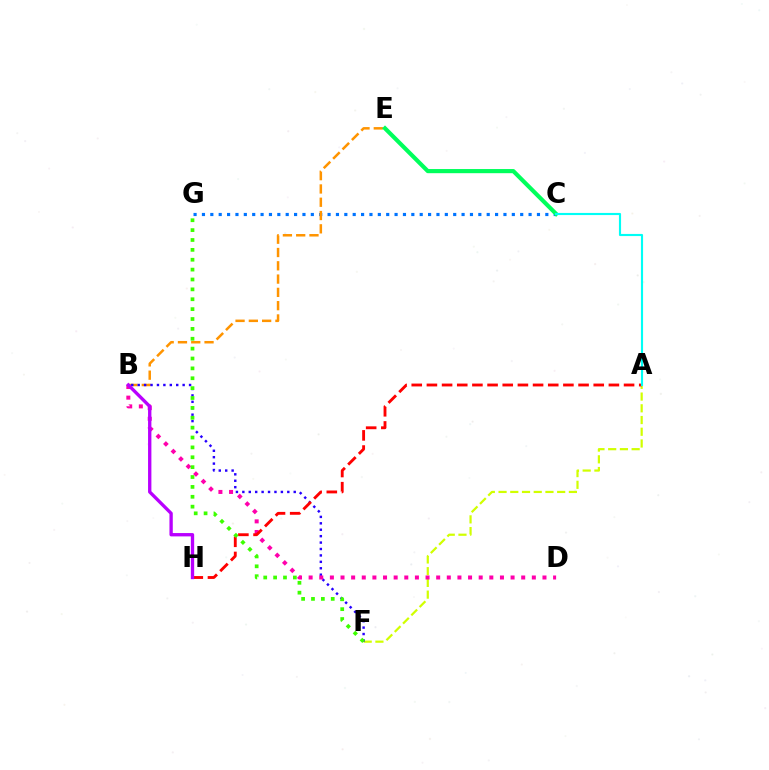{('C', 'G'): [{'color': '#0074ff', 'line_style': 'dotted', 'thickness': 2.28}], ('B', 'E'): [{'color': '#ff9400', 'line_style': 'dashed', 'thickness': 1.81}], ('A', 'F'): [{'color': '#d1ff00', 'line_style': 'dashed', 'thickness': 1.59}], ('B', 'F'): [{'color': '#2500ff', 'line_style': 'dotted', 'thickness': 1.74}], ('C', 'E'): [{'color': '#00ff5c', 'line_style': 'solid', 'thickness': 2.98}], ('B', 'D'): [{'color': '#ff00ac', 'line_style': 'dotted', 'thickness': 2.89}], ('A', 'H'): [{'color': '#ff0000', 'line_style': 'dashed', 'thickness': 2.06}], ('F', 'G'): [{'color': '#3dff00', 'line_style': 'dotted', 'thickness': 2.68}], ('B', 'H'): [{'color': '#b900ff', 'line_style': 'solid', 'thickness': 2.4}], ('A', 'C'): [{'color': '#00fff6', 'line_style': 'solid', 'thickness': 1.54}]}